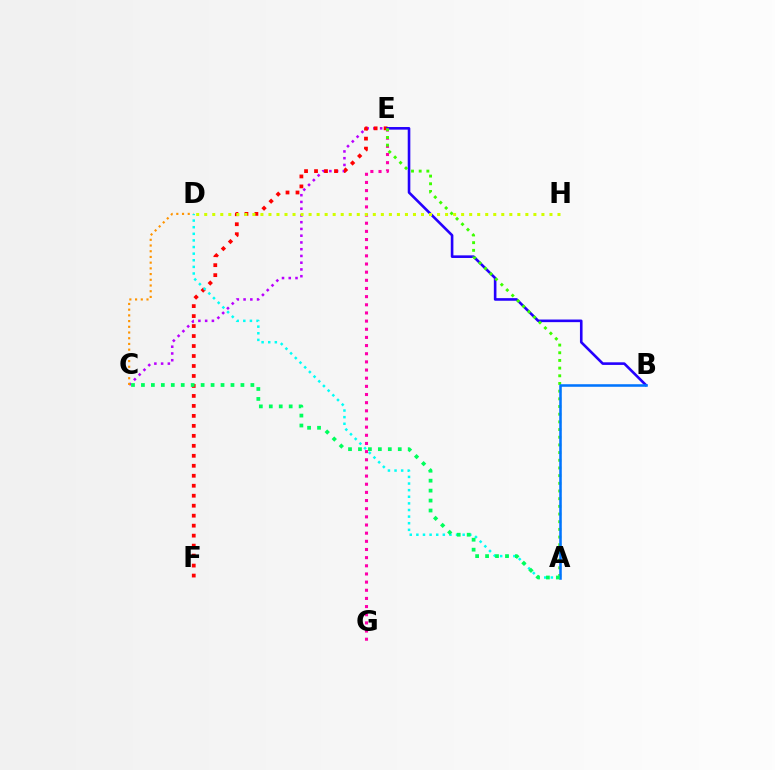{('C', 'E'): [{'color': '#b900ff', 'line_style': 'dotted', 'thickness': 1.83}], ('E', 'F'): [{'color': '#ff0000', 'line_style': 'dotted', 'thickness': 2.71}], ('C', 'D'): [{'color': '#ff9400', 'line_style': 'dotted', 'thickness': 1.55}], ('B', 'E'): [{'color': '#2500ff', 'line_style': 'solid', 'thickness': 1.88}], ('A', 'D'): [{'color': '#00fff6', 'line_style': 'dotted', 'thickness': 1.8}], ('E', 'G'): [{'color': '#ff00ac', 'line_style': 'dotted', 'thickness': 2.22}], ('A', 'E'): [{'color': '#3dff00', 'line_style': 'dotted', 'thickness': 2.09}], ('A', 'B'): [{'color': '#0074ff', 'line_style': 'solid', 'thickness': 1.84}], ('A', 'C'): [{'color': '#00ff5c', 'line_style': 'dotted', 'thickness': 2.7}], ('D', 'H'): [{'color': '#d1ff00', 'line_style': 'dotted', 'thickness': 2.18}]}